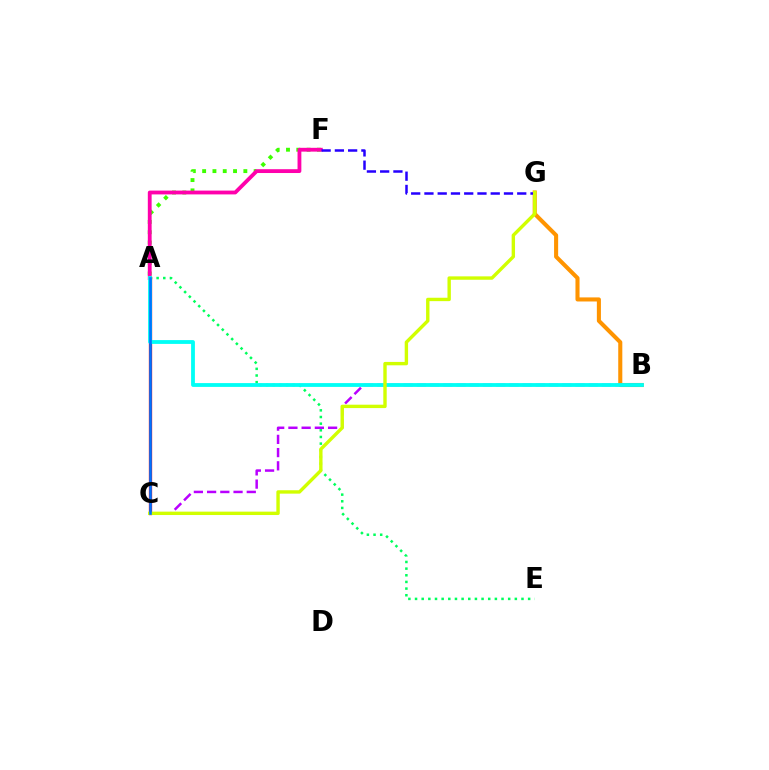{('A', 'E'): [{'color': '#00ff5c', 'line_style': 'dotted', 'thickness': 1.81}], ('A', 'F'): [{'color': '#3dff00', 'line_style': 'dotted', 'thickness': 2.8}, {'color': '#ff00ac', 'line_style': 'solid', 'thickness': 2.75}], ('A', 'C'): [{'color': '#ff0000', 'line_style': 'solid', 'thickness': 2.37}, {'color': '#0074ff', 'line_style': 'solid', 'thickness': 1.88}], ('B', 'G'): [{'color': '#ff9400', 'line_style': 'solid', 'thickness': 2.94}], ('B', 'C'): [{'color': '#b900ff', 'line_style': 'dashed', 'thickness': 1.8}], ('F', 'G'): [{'color': '#2500ff', 'line_style': 'dashed', 'thickness': 1.8}], ('A', 'B'): [{'color': '#00fff6', 'line_style': 'solid', 'thickness': 2.74}], ('C', 'G'): [{'color': '#d1ff00', 'line_style': 'solid', 'thickness': 2.44}]}